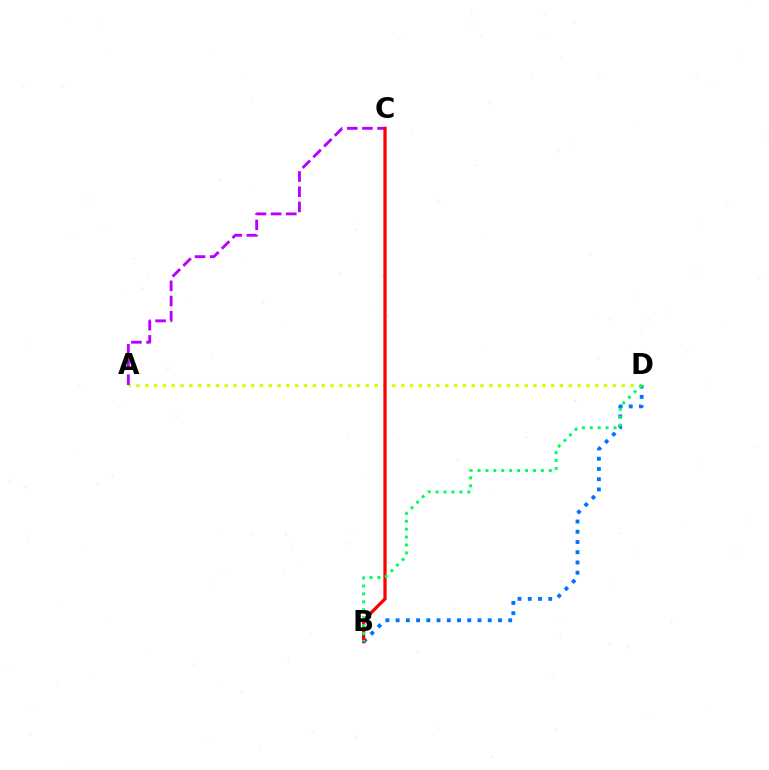{('B', 'D'): [{'color': '#0074ff', 'line_style': 'dotted', 'thickness': 2.78}, {'color': '#00ff5c', 'line_style': 'dotted', 'thickness': 2.15}], ('A', 'D'): [{'color': '#d1ff00', 'line_style': 'dotted', 'thickness': 2.4}], ('A', 'C'): [{'color': '#b900ff', 'line_style': 'dashed', 'thickness': 2.06}], ('B', 'C'): [{'color': '#ff0000', 'line_style': 'solid', 'thickness': 2.35}]}